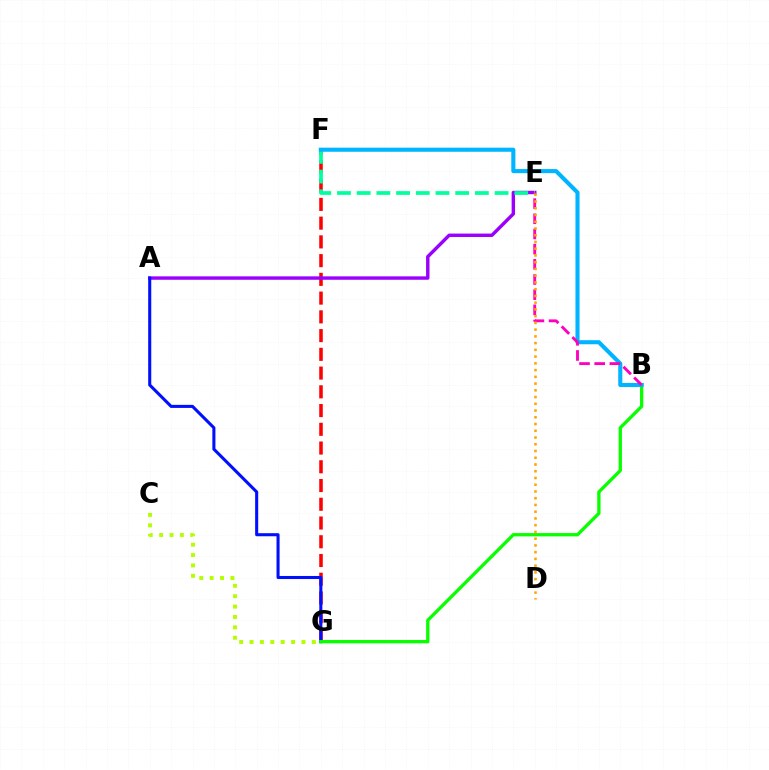{('F', 'G'): [{'color': '#ff0000', 'line_style': 'dashed', 'thickness': 2.55}], ('A', 'E'): [{'color': '#9b00ff', 'line_style': 'solid', 'thickness': 2.46}], ('A', 'G'): [{'color': '#0010ff', 'line_style': 'solid', 'thickness': 2.21}], ('E', 'F'): [{'color': '#00ff9d', 'line_style': 'dashed', 'thickness': 2.68}], ('B', 'G'): [{'color': '#08ff00', 'line_style': 'solid', 'thickness': 2.38}], ('C', 'G'): [{'color': '#b3ff00', 'line_style': 'dotted', 'thickness': 2.82}], ('B', 'F'): [{'color': '#00b5ff', 'line_style': 'solid', 'thickness': 2.94}], ('B', 'E'): [{'color': '#ff00bd', 'line_style': 'dashed', 'thickness': 2.06}], ('D', 'E'): [{'color': '#ffa500', 'line_style': 'dotted', 'thickness': 1.83}]}